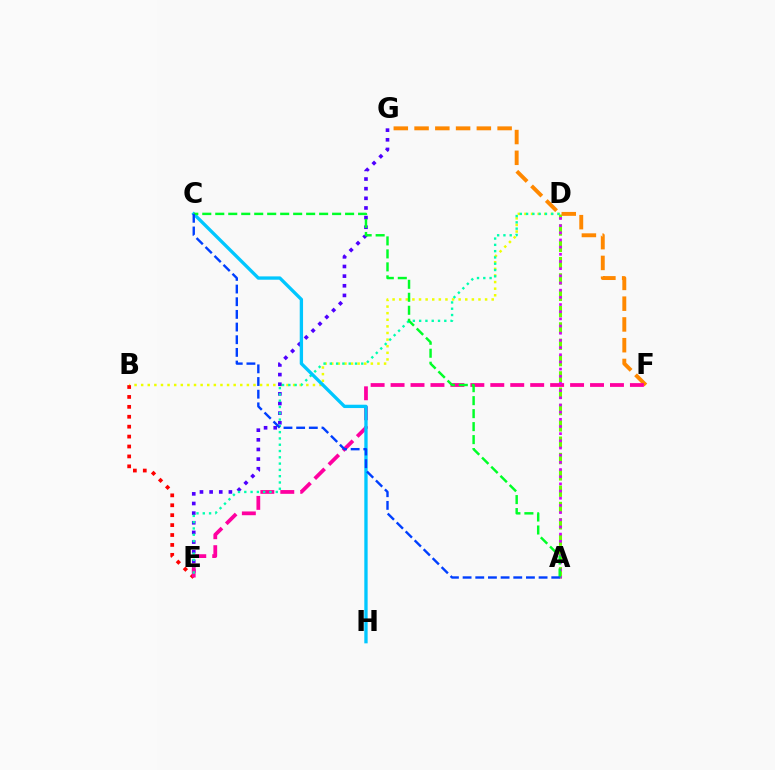{('A', 'D'): [{'color': '#66ff00', 'line_style': 'dashed', 'thickness': 2.22}, {'color': '#d600ff', 'line_style': 'dotted', 'thickness': 1.95}], ('B', 'D'): [{'color': '#eeff00', 'line_style': 'dotted', 'thickness': 1.8}], ('E', 'G'): [{'color': '#4f00ff', 'line_style': 'dotted', 'thickness': 2.62}], ('F', 'G'): [{'color': '#ff8800', 'line_style': 'dashed', 'thickness': 2.82}], ('B', 'E'): [{'color': '#ff0000', 'line_style': 'dotted', 'thickness': 2.69}], ('E', 'F'): [{'color': '#ff00a0', 'line_style': 'dashed', 'thickness': 2.71}], ('D', 'E'): [{'color': '#00ffaf', 'line_style': 'dotted', 'thickness': 1.71}], ('C', 'H'): [{'color': '#00c7ff', 'line_style': 'solid', 'thickness': 2.4}], ('A', 'C'): [{'color': '#00ff27', 'line_style': 'dashed', 'thickness': 1.76}, {'color': '#003fff', 'line_style': 'dashed', 'thickness': 1.72}]}